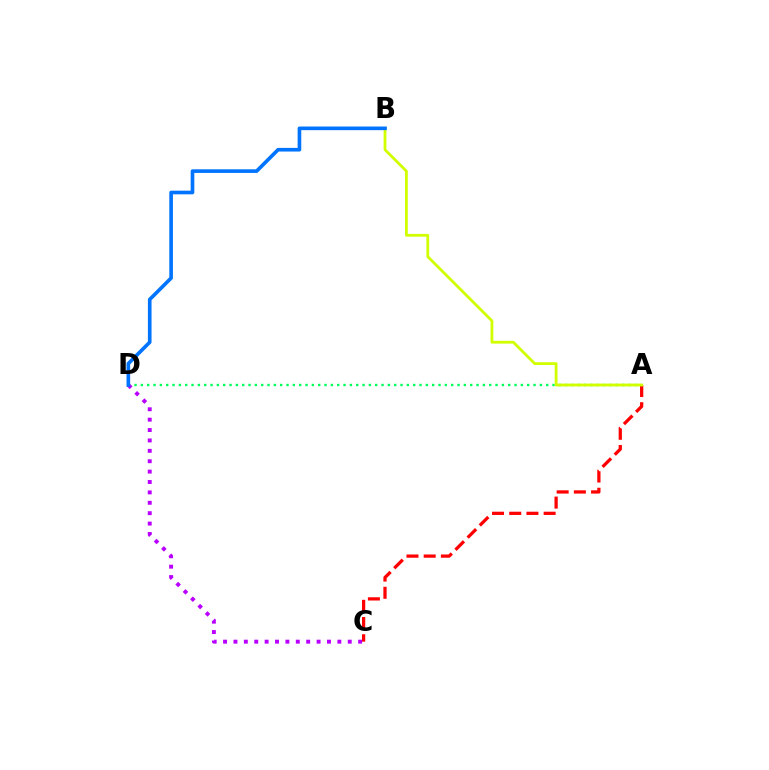{('A', 'D'): [{'color': '#00ff5c', 'line_style': 'dotted', 'thickness': 1.72}], ('A', 'C'): [{'color': '#ff0000', 'line_style': 'dashed', 'thickness': 2.34}], ('C', 'D'): [{'color': '#b900ff', 'line_style': 'dotted', 'thickness': 2.82}], ('A', 'B'): [{'color': '#d1ff00', 'line_style': 'solid', 'thickness': 2.02}], ('B', 'D'): [{'color': '#0074ff', 'line_style': 'solid', 'thickness': 2.62}]}